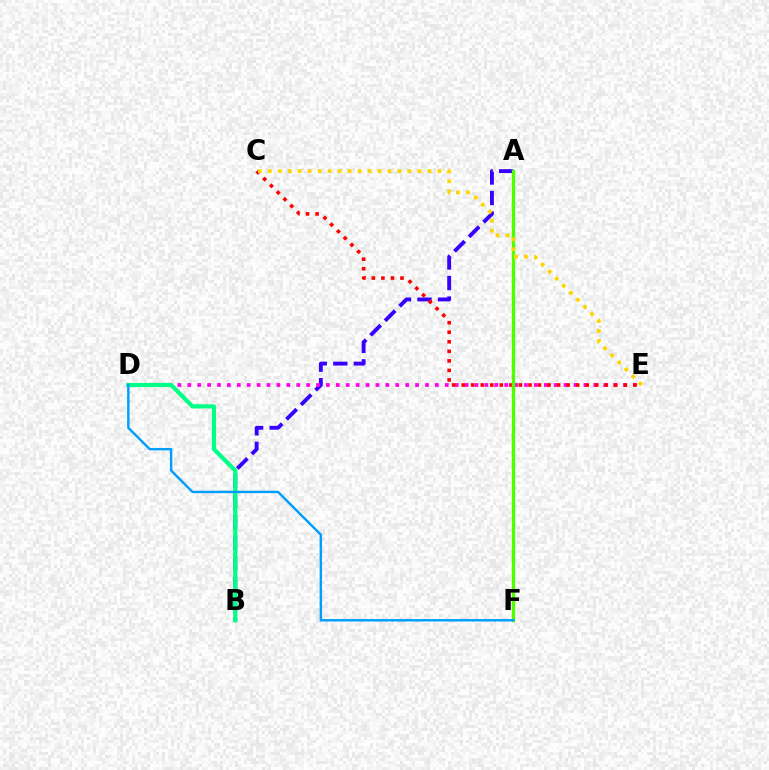{('A', 'B'): [{'color': '#3700ff', 'line_style': 'dashed', 'thickness': 2.79}], ('D', 'E'): [{'color': '#ff00ed', 'line_style': 'dotted', 'thickness': 2.69}], ('C', 'E'): [{'color': '#ff0000', 'line_style': 'dotted', 'thickness': 2.59}, {'color': '#ffd500', 'line_style': 'dotted', 'thickness': 2.71}], ('A', 'F'): [{'color': '#4fff00', 'line_style': 'solid', 'thickness': 2.42}], ('B', 'D'): [{'color': '#00ff86', 'line_style': 'solid', 'thickness': 3.0}], ('D', 'F'): [{'color': '#009eff', 'line_style': 'solid', 'thickness': 1.74}]}